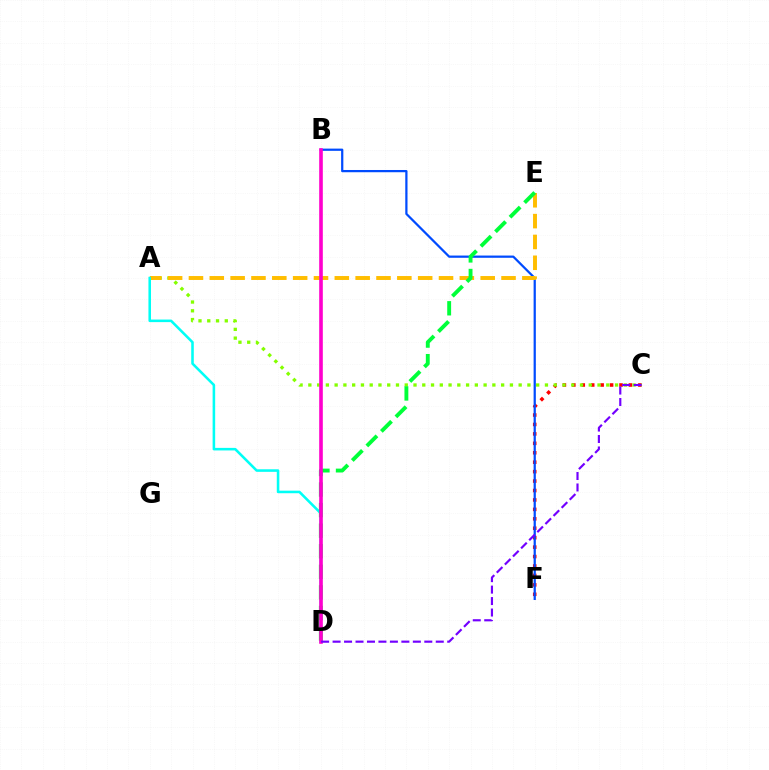{('C', 'F'): [{'color': '#ff0000', 'line_style': 'dotted', 'thickness': 2.56}], ('A', 'C'): [{'color': '#84ff00', 'line_style': 'dotted', 'thickness': 2.38}], ('B', 'F'): [{'color': '#004bff', 'line_style': 'solid', 'thickness': 1.61}], ('A', 'E'): [{'color': '#ffbd00', 'line_style': 'dashed', 'thickness': 2.83}], ('A', 'D'): [{'color': '#00fff6', 'line_style': 'solid', 'thickness': 1.84}], ('D', 'E'): [{'color': '#00ff39', 'line_style': 'dashed', 'thickness': 2.8}], ('B', 'D'): [{'color': '#ff00cf', 'line_style': 'solid', 'thickness': 2.61}], ('C', 'D'): [{'color': '#7200ff', 'line_style': 'dashed', 'thickness': 1.56}]}